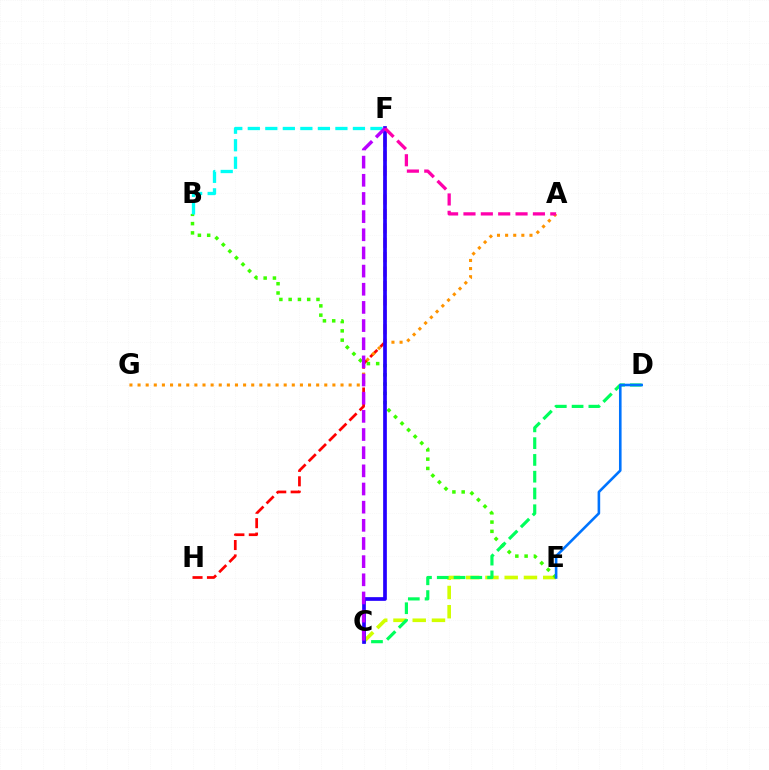{('C', 'E'): [{'color': '#d1ff00', 'line_style': 'dashed', 'thickness': 2.62}], ('F', 'H'): [{'color': '#ff0000', 'line_style': 'dashed', 'thickness': 1.96}], ('B', 'E'): [{'color': '#3dff00', 'line_style': 'dotted', 'thickness': 2.52}], ('C', 'D'): [{'color': '#00ff5c', 'line_style': 'dashed', 'thickness': 2.28}], ('A', 'G'): [{'color': '#ff9400', 'line_style': 'dotted', 'thickness': 2.21}], ('C', 'F'): [{'color': '#2500ff', 'line_style': 'solid', 'thickness': 2.67}, {'color': '#b900ff', 'line_style': 'dashed', 'thickness': 2.47}], ('B', 'F'): [{'color': '#00fff6', 'line_style': 'dashed', 'thickness': 2.38}], ('D', 'E'): [{'color': '#0074ff', 'line_style': 'solid', 'thickness': 1.87}], ('A', 'F'): [{'color': '#ff00ac', 'line_style': 'dashed', 'thickness': 2.36}]}